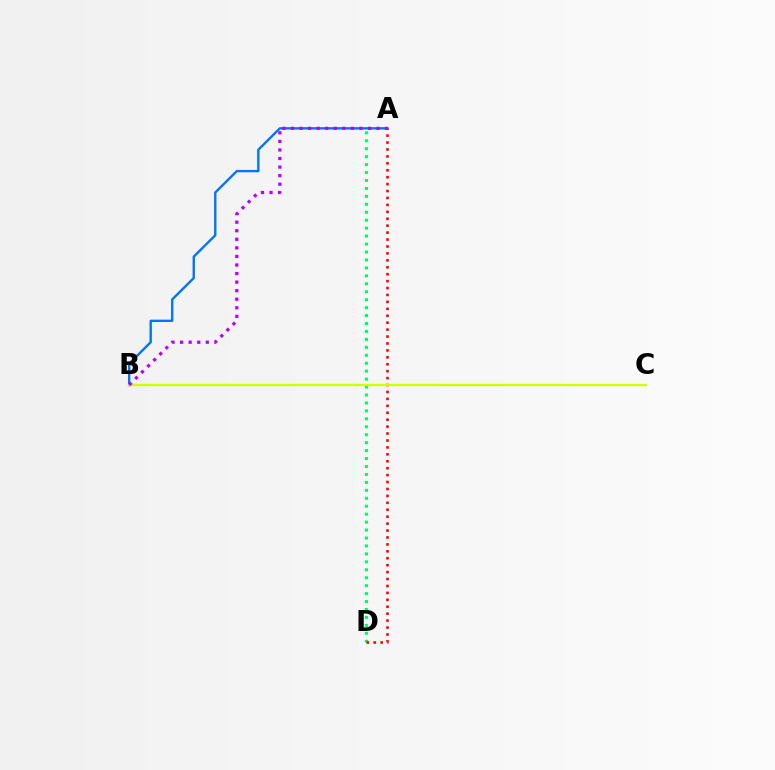{('A', 'D'): [{'color': '#00ff5c', 'line_style': 'dotted', 'thickness': 2.16}, {'color': '#ff0000', 'line_style': 'dotted', 'thickness': 1.88}], ('A', 'B'): [{'color': '#0074ff', 'line_style': 'solid', 'thickness': 1.7}, {'color': '#b900ff', 'line_style': 'dotted', 'thickness': 2.33}], ('B', 'C'): [{'color': '#d1ff00', 'line_style': 'solid', 'thickness': 1.72}]}